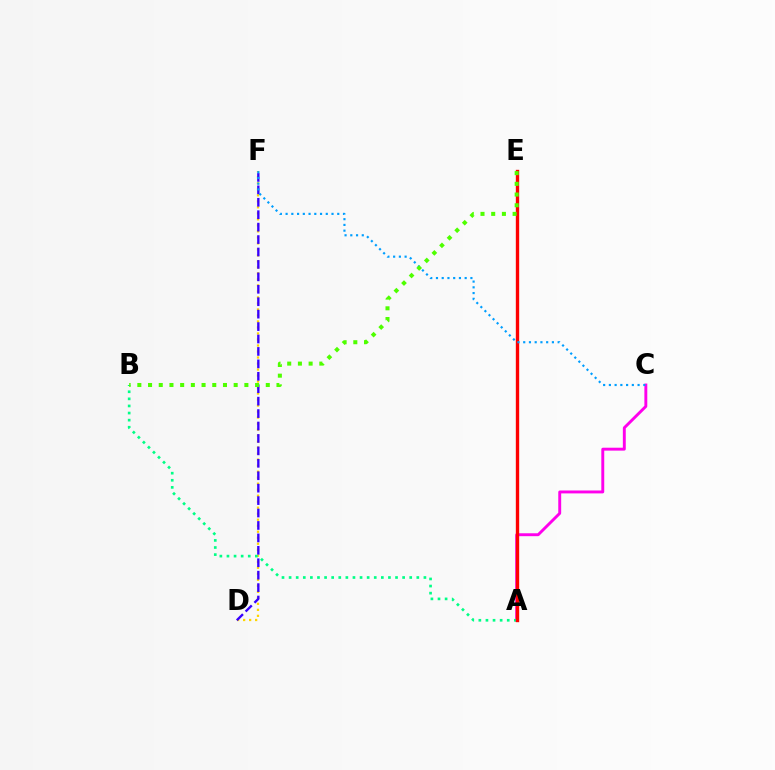{('D', 'F'): [{'color': '#ffd500', 'line_style': 'dotted', 'thickness': 1.63}, {'color': '#3700ff', 'line_style': 'dashed', 'thickness': 1.69}], ('A', 'C'): [{'color': '#ff00ed', 'line_style': 'solid', 'thickness': 2.09}], ('A', 'B'): [{'color': '#00ff86', 'line_style': 'dotted', 'thickness': 1.93}], ('A', 'E'): [{'color': '#ff0000', 'line_style': 'solid', 'thickness': 2.41}], ('C', 'F'): [{'color': '#009eff', 'line_style': 'dotted', 'thickness': 1.56}], ('B', 'E'): [{'color': '#4fff00', 'line_style': 'dotted', 'thickness': 2.91}]}